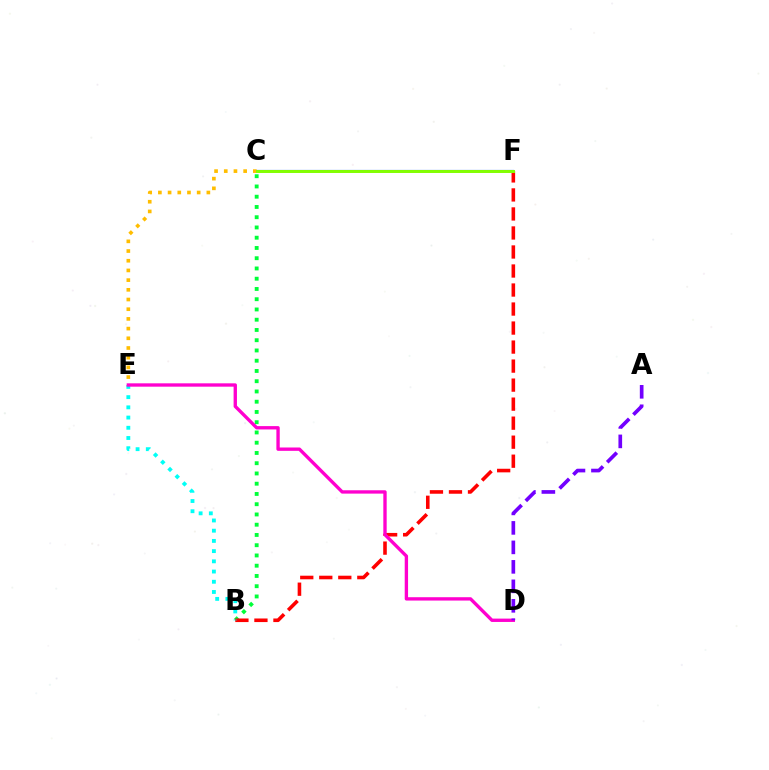{('B', 'C'): [{'color': '#00ff39', 'line_style': 'dotted', 'thickness': 2.78}], ('C', 'F'): [{'color': '#004bff', 'line_style': 'solid', 'thickness': 1.56}, {'color': '#84ff00', 'line_style': 'solid', 'thickness': 2.13}], ('B', 'F'): [{'color': '#ff0000', 'line_style': 'dashed', 'thickness': 2.58}], ('B', 'E'): [{'color': '#00fff6', 'line_style': 'dotted', 'thickness': 2.77}], ('C', 'E'): [{'color': '#ffbd00', 'line_style': 'dotted', 'thickness': 2.63}], ('D', 'E'): [{'color': '#ff00cf', 'line_style': 'solid', 'thickness': 2.41}], ('A', 'D'): [{'color': '#7200ff', 'line_style': 'dashed', 'thickness': 2.65}]}